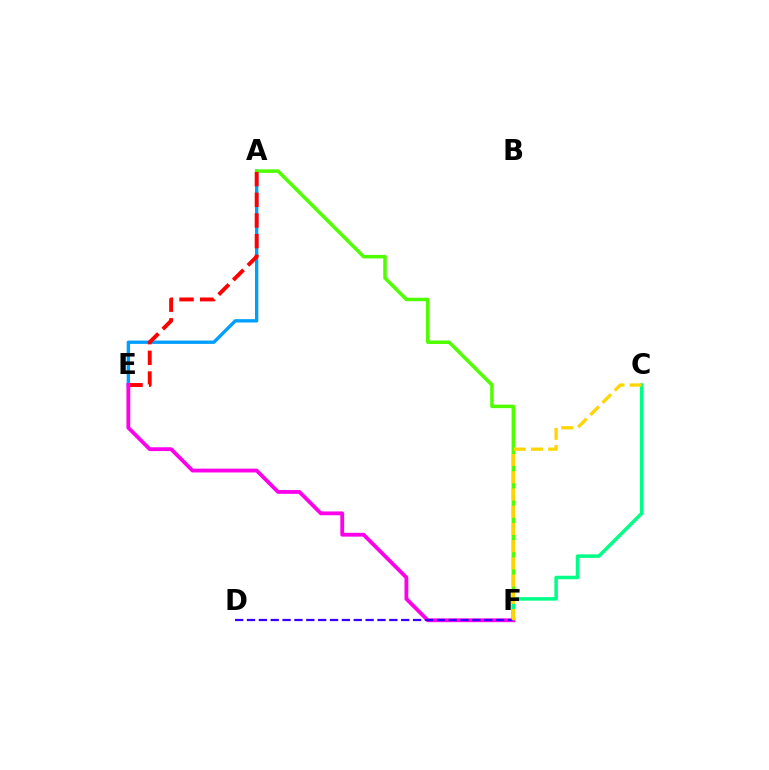{('A', 'E'): [{'color': '#009eff', 'line_style': 'solid', 'thickness': 2.4}, {'color': '#ff0000', 'line_style': 'dashed', 'thickness': 2.81}], ('A', 'F'): [{'color': '#4fff00', 'line_style': 'solid', 'thickness': 2.53}], ('C', 'F'): [{'color': '#00ff86', 'line_style': 'solid', 'thickness': 2.53}, {'color': '#ffd500', 'line_style': 'dashed', 'thickness': 2.34}], ('E', 'F'): [{'color': '#ff00ed', 'line_style': 'solid', 'thickness': 2.74}], ('D', 'F'): [{'color': '#3700ff', 'line_style': 'dashed', 'thickness': 1.61}]}